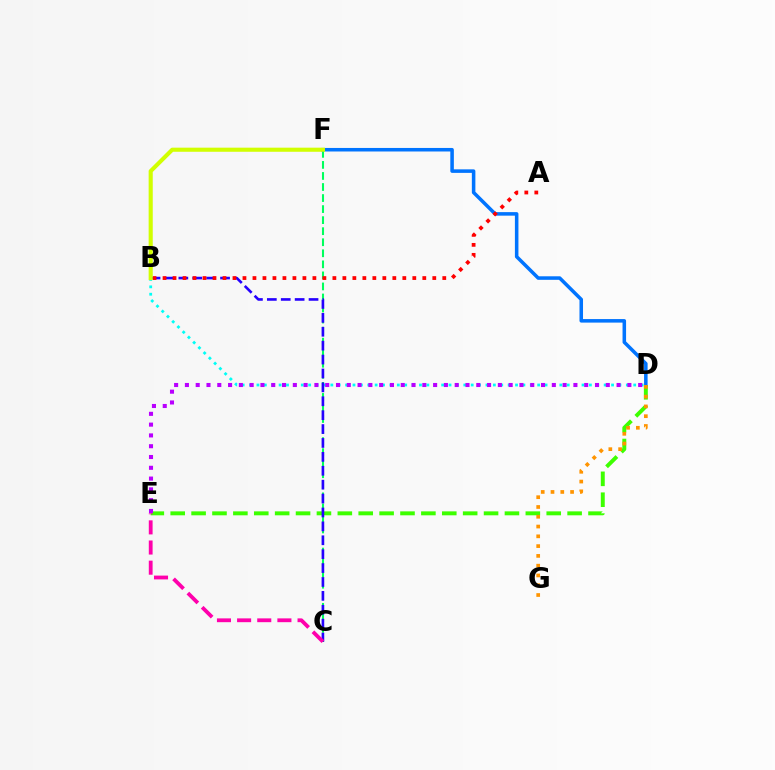{('C', 'F'): [{'color': '#00ff5c', 'line_style': 'dashed', 'thickness': 1.5}], ('D', 'F'): [{'color': '#0074ff', 'line_style': 'solid', 'thickness': 2.55}], ('D', 'E'): [{'color': '#3dff00', 'line_style': 'dashed', 'thickness': 2.84}, {'color': '#b900ff', 'line_style': 'dotted', 'thickness': 2.93}], ('B', 'D'): [{'color': '#00fff6', 'line_style': 'dotted', 'thickness': 2.01}], ('B', 'C'): [{'color': '#2500ff', 'line_style': 'dashed', 'thickness': 1.89}], ('A', 'B'): [{'color': '#ff0000', 'line_style': 'dotted', 'thickness': 2.71}], ('C', 'E'): [{'color': '#ff00ac', 'line_style': 'dashed', 'thickness': 2.74}], ('D', 'G'): [{'color': '#ff9400', 'line_style': 'dotted', 'thickness': 2.66}], ('B', 'F'): [{'color': '#d1ff00', 'line_style': 'solid', 'thickness': 2.96}]}